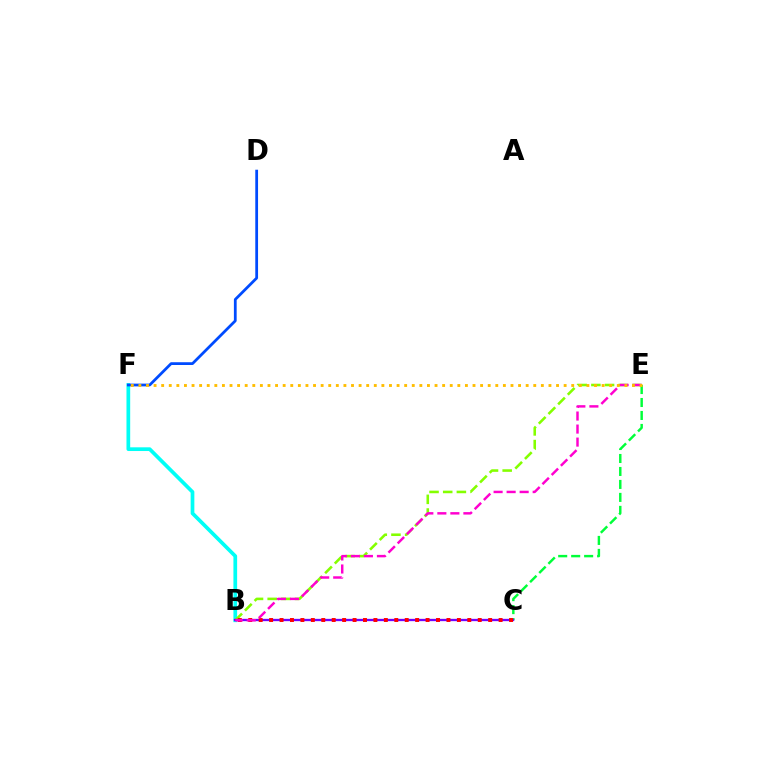{('C', 'E'): [{'color': '#00ff39', 'line_style': 'dashed', 'thickness': 1.76}], ('B', 'F'): [{'color': '#00fff6', 'line_style': 'solid', 'thickness': 2.67}], ('B', 'E'): [{'color': '#84ff00', 'line_style': 'dashed', 'thickness': 1.86}, {'color': '#ff00cf', 'line_style': 'dashed', 'thickness': 1.77}], ('B', 'C'): [{'color': '#7200ff', 'line_style': 'solid', 'thickness': 1.66}, {'color': '#ff0000', 'line_style': 'dotted', 'thickness': 2.83}], ('D', 'F'): [{'color': '#004bff', 'line_style': 'solid', 'thickness': 1.99}], ('E', 'F'): [{'color': '#ffbd00', 'line_style': 'dotted', 'thickness': 2.06}]}